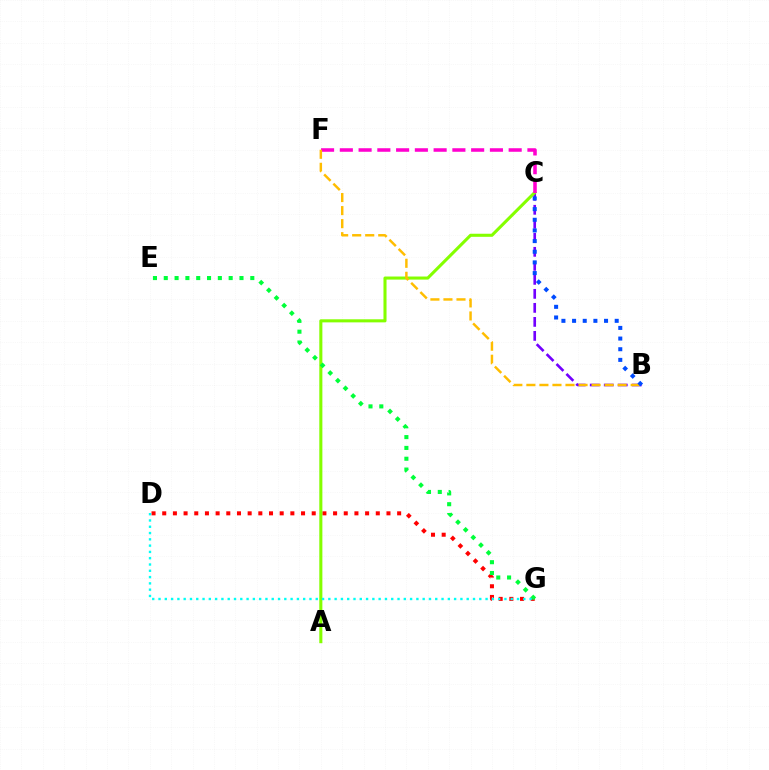{('D', 'G'): [{'color': '#ff0000', 'line_style': 'dotted', 'thickness': 2.9}, {'color': '#00fff6', 'line_style': 'dotted', 'thickness': 1.71}], ('B', 'C'): [{'color': '#7200ff', 'line_style': 'dashed', 'thickness': 1.9}, {'color': '#004bff', 'line_style': 'dotted', 'thickness': 2.9}], ('A', 'C'): [{'color': '#84ff00', 'line_style': 'solid', 'thickness': 2.21}], ('C', 'F'): [{'color': '#ff00cf', 'line_style': 'dashed', 'thickness': 2.55}], ('E', 'G'): [{'color': '#00ff39', 'line_style': 'dotted', 'thickness': 2.94}], ('B', 'F'): [{'color': '#ffbd00', 'line_style': 'dashed', 'thickness': 1.77}]}